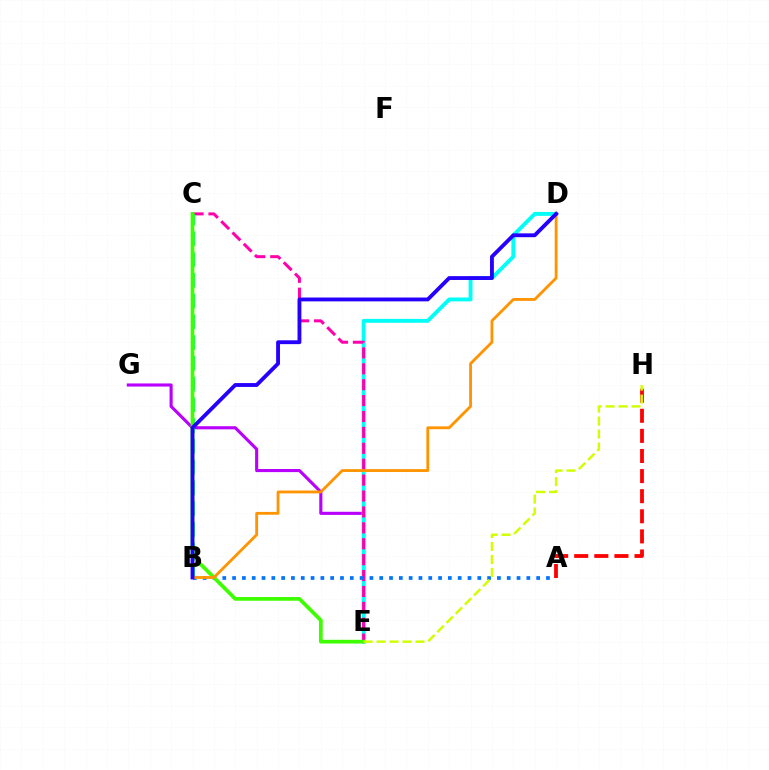{('E', 'G'): [{'color': '#b900ff', 'line_style': 'solid', 'thickness': 2.24}], ('D', 'E'): [{'color': '#00fff6', 'line_style': 'solid', 'thickness': 2.8}], ('C', 'E'): [{'color': '#ff00ac', 'line_style': 'dashed', 'thickness': 2.16}, {'color': '#3dff00', 'line_style': 'solid', 'thickness': 2.68}], ('A', 'H'): [{'color': '#ff0000', 'line_style': 'dashed', 'thickness': 2.73}], ('B', 'C'): [{'color': '#00ff5c', 'line_style': 'dashed', 'thickness': 2.82}], ('A', 'B'): [{'color': '#0074ff', 'line_style': 'dotted', 'thickness': 2.66}], ('E', 'H'): [{'color': '#d1ff00', 'line_style': 'dashed', 'thickness': 1.76}], ('B', 'D'): [{'color': '#ff9400', 'line_style': 'solid', 'thickness': 2.03}, {'color': '#2500ff', 'line_style': 'solid', 'thickness': 2.77}]}